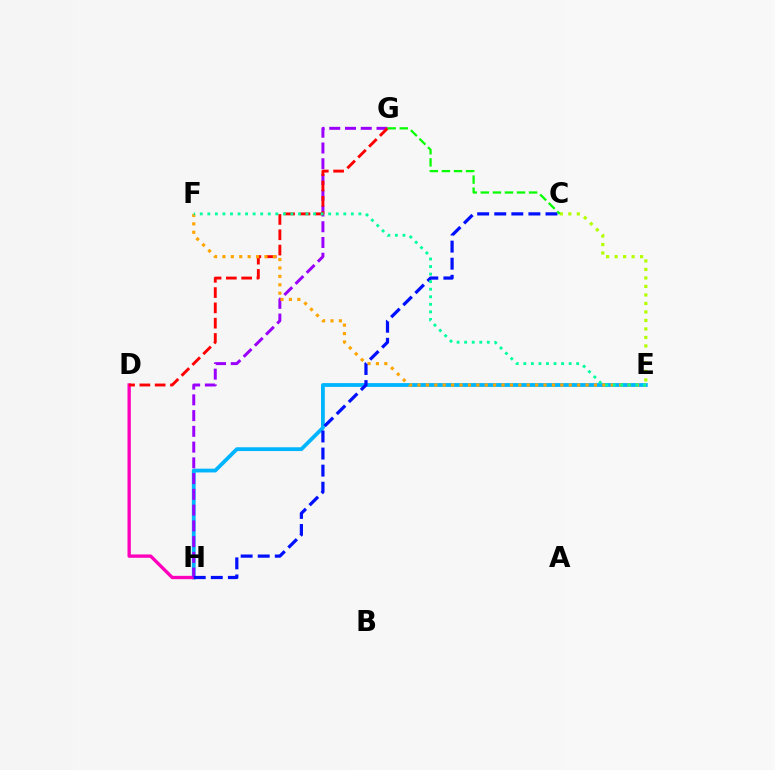{('E', 'H'): [{'color': '#00b5ff', 'line_style': 'solid', 'thickness': 2.74}], ('D', 'H'): [{'color': '#ff00bd', 'line_style': 'solid', 'thickness': 2.4}], ('G', 'H'): [{'color': '#9b00ff', 'line_style': 'dashed', 'thickness': 2.14}], ('D', 'G'): [{'color': '#ff0000', 'line_style': 'dashed', 'thickness': 2.08}], ('E', 'F'): [{'color': '#ffa500', 'line_style': 'dotted', 'thickness': 2.28}, {'color': '#00ff9d', 'line_style': 'dotted', 'thickness': 2.05}], ('C', 'H'): [{'color': '#0010ff', 'line_style': 'dashed', 'thickness': 2.32}], ('C', 'E'): [{'color': '#b3ff00', 'line_style': 'dotted', 'thickness': 2.31}], ('C', 'G'): [{'color': '#08ff00', 'line_style': 'dashed', 'thickness': 1.64}]}